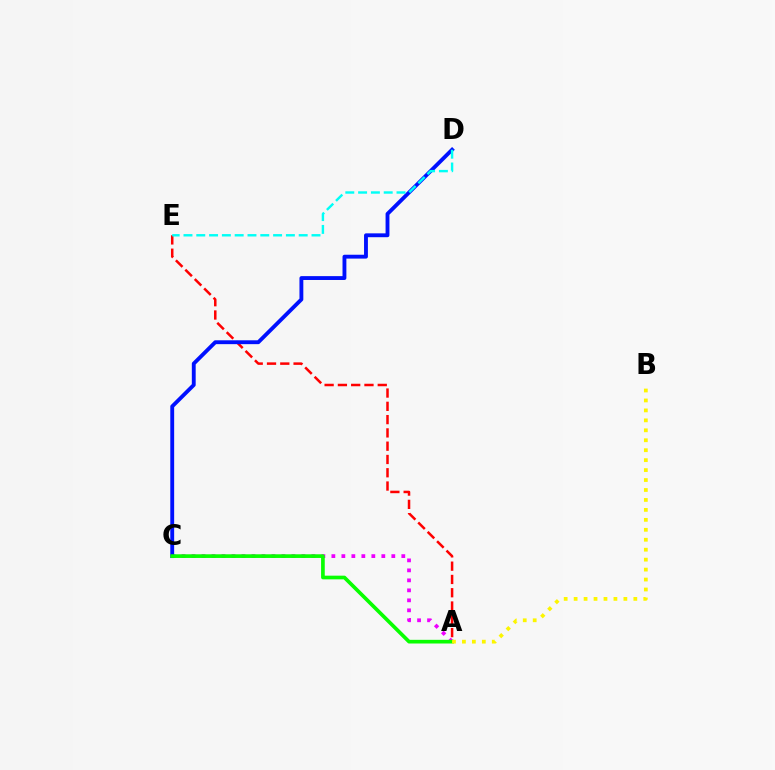{('A', 'E'): [{'color': '#ff0000', 'line_style': 'dashed', 'thickness': 1.8}], ('A', 'C'): [{'color': '#ee00ff', 'line_style': 'dotted', 'thickness': 2.71}, {'color': '#08ff00', 'line_style': 'solid', 'thickness': 2.65}], ('C', 'D'): [{'color': '#0010ff', 'line_style': 'solid', 'thickness': 2.78}], ('A', 'B'): [{'color': '#fcf500', 'line_style': 'dotted', 'thickness': 2.7}], ('D', 'E'): [{'color': '#00fff6', 'line_style': 'dashed', 'thickness': 1.74}]}